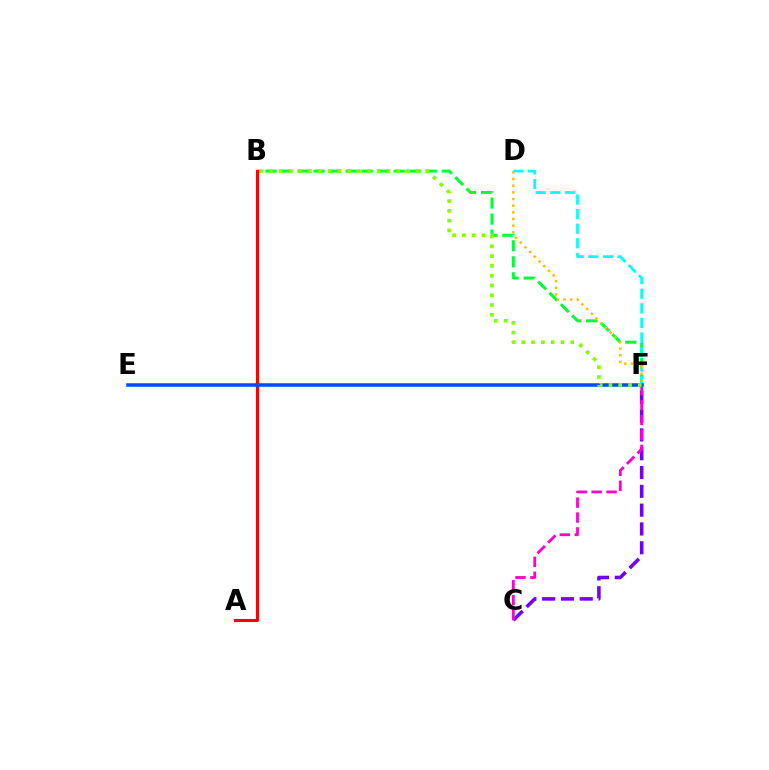{('B', 'F'): [{'color': '#00ff39', 'line_style': 'dashed', 'thickness': 2.18}, {'color': '#84ff00', 'line_style': 'dotted', 'thickness': 2.66}], ('C', 'F'): [{'color': '#7200ff', 'line_style': 'dashed', 'thickness': 2.55}, {'color': '#ff00cf', 'line_style': 'dashed', 'thickness': 2.03}], ('A', 'B'): [{'color': '#ff0000', 'line_style': 'solid', 'thickness': 2.21}], ('D', 'F'): [{'color': '#00fff6', 'line_style': 'dashed', 'thickness': 1.98}, {'color': '#ffbd00', 'line_style': 'dotted', 'thickness': 1.81}], ('E', 'F'): [{'color': '#004bff', 'line_style': 'solid', 'thickness': 2.53}]}